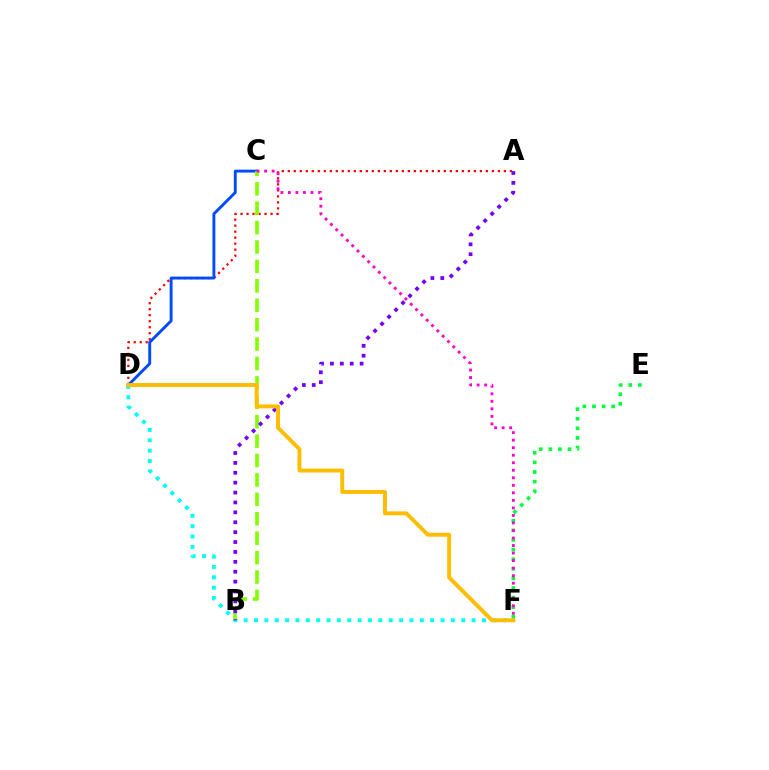{('A', 'D'): [{'color': '#ff0000', 'line_style': 'dotted', 'thickness': 1.63}], ('D', 'F'): [{'color': '#00fff6', 'line_style': 'dotted', 'thickness': 2.82}, {'color': '#ffbd00', 'line_style': 'solid', 'thickness': 2.82}], ('C', 'D'): [{'color': '#004bff', 'line_style': 'solid', 'thickness': 2.08}], ('B', 'C'): [{'color': '#84ff00', 'line_style': 'dashed', 'thickness': 2.64}], ('E', 'F'): [{'color': '#00ff39', 'line_style': 'dotted', 'thickness': 2.61}], ('A', 'B'): [{'color': '#7200ff', 'line_style': 'dotted', 'thickness': 2.69}], ('C', 'F'): [{'color': '#ff00cf', 'line_style': 'dotted', 'thickness': 2.05}]}